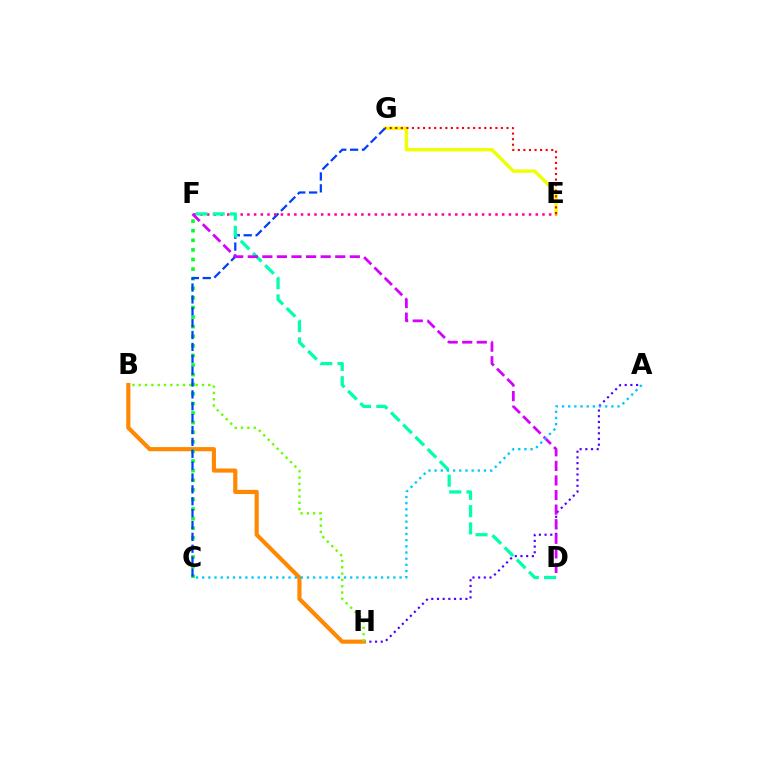{('A', 'H'): [{'color': '#4f00ff', 'line_style': 'dotted', 'thickness': 1.55}], ('B', 'H'): [{'color': '#ff8800', 'line_style': 'solid', 'thickness': 2.98}, {'color': '#66ff00', 'line_style': 'dotted', 'thickness': 1.72}], ('E', 'G'): [{'color': '#eeff00', 'line_style': 'solid', 'thickness': 2.42}, {'color': '#ff0000', 'line_style': 'dotted', 'thickness': 1.51}], ('C', 'F'): [{'color': '#00ff27', 'line_style': 'dotted', 'thickness': 2.61}], ('C', 'G'): [{'color': '#003fff', 'line_style': 'dashed', 'thickness': 1.61}], ('E', 'F'): [{'color': '#ff00a0', 'line_style': 'dotted', 'thickness': 1.82}], ('D', 'F'): [{'color': '#00ffaf', 'line_style': 'dashed', 'thickness': 2.35}, {'color': '#d600ff', 'line_style': 'dashed', 'thickness': 1.98}], ('A', 'C'): [{'color': '#00c7ff', 'line_style': 'dotted', 'thickness': 1.68}]}